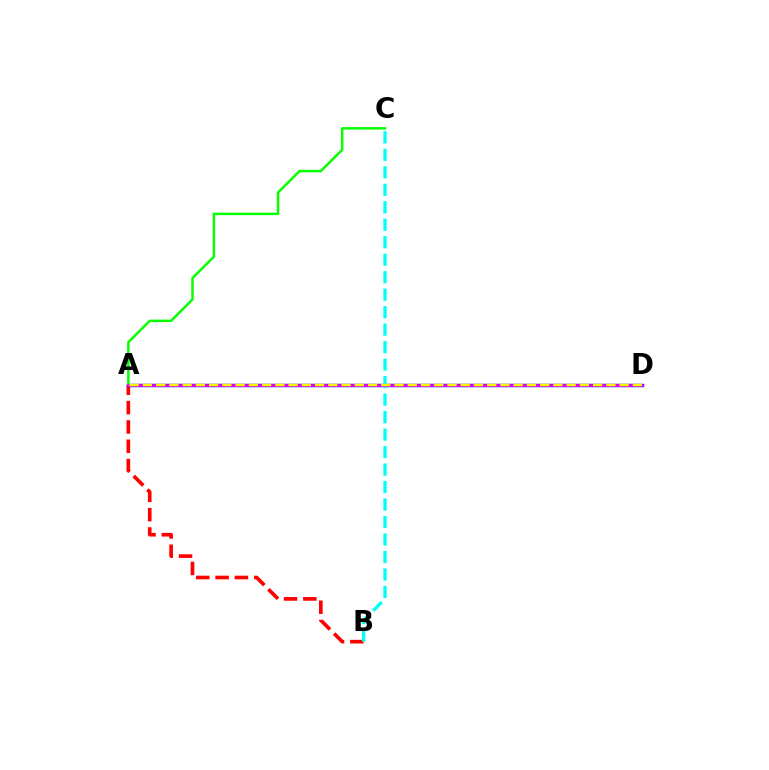{('A', 'B'): [{'color': '#ff0000', 'line_style': 'dashed', 'thickness': 2.62}], ('A', 'D'): [{'color': '#0010ff', 'line_style': 'solid', 'thickness': 2.47}, {'color': '#ee00ff', 'line_style': 'solid', 'thickness': 1.92}, {'color': '#fcf500', 'line_style': 'dashed', 'thickness': 1.8}], ('A', 'C'): [{'color': '#08ff00', 'line_style': 'solid', 'thickness': 1.79}], ('B', 'C'): [{'color': '#00fff6', 'line_style': 'dashed', 'thickness': 2.38}]}